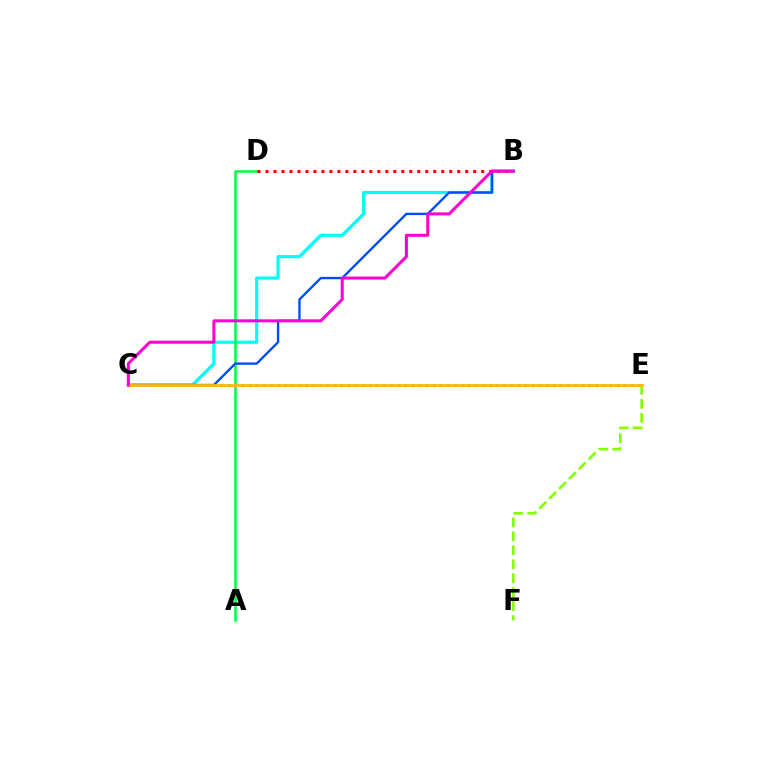{('B', 'C'): [{'color': '#00fff6', 'line_style': 'solid', 'thickness': 2.31}, {'color': '#004bff', 'line_style': 'solid', 'thickness': 1.69}, {'color': '#ff00cf', 'line_style': 'solid', 'thickness': 2.17}], ('E', 'F'): [{'color': '#84ff00', 'line_style': 'dashed', 'thickness': 1.9}], ('A', 'D'): [{'color': '#00ff39', 'line_style': 'solid', 'thickness': 1.82}], ('B', 'D'): [{'color': '#ff0000', 'line_style': 'dotted', 'thickness': 2.17}], ('C', 'E'): [{'color': '#7200ff', 'line_style': 'dotted', 'thickness': 1.92}, {'color': '#ffbd00', 'line_style': 'solid', 'thickness': 2.01}]}